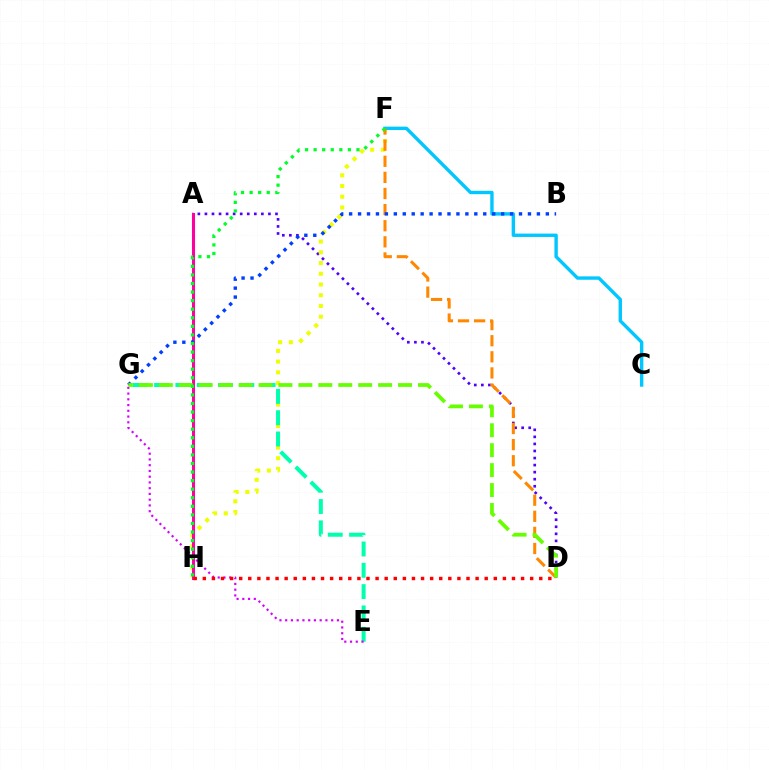{('A', 'D'): [{'color': '#4f00ff', 'line_style': 'dotted', 'thickness': 1.92}], ('F', 'H'): [{'color': '#eeff00', 'line_style': 'dotted', 'thickness': 2.92}, {'color': '#00ff27', 'line_style': 'dotted', 'thickness': 2.33}], ('C', 'F'): [{'color': '#00c7ff', 'line_style': 'solid', 'thickness': 2.43}], ('D', 'F'): [{'color': '#ff8800', 'line_style': 'dashed', 'thickness': 2.19}], ('A', 'H'): [{'color': '#ff00a0', 'line_style': 'solid', 'thickness': 2.19}], ('E', 'G'): [{'color': '#00ffaf', 'line_style': 'dashed', 'thickness': 2.89}, {'color': '#d600ff', 'line_style': 'dotted', 'thickness': 1.56}], ('B', 'G'): [{'color': '#003fff', 'line_style': 'dotted', 'thickness': 2.43}], ('D', 'H'): [{'color': '#ff0000', 'line_style': 'dotted', 'thickness': 2.47}], ('D', 'G'): [{'color': '#66ff00', 'line_style': 'dashed', 'thickness': 2.71}]}